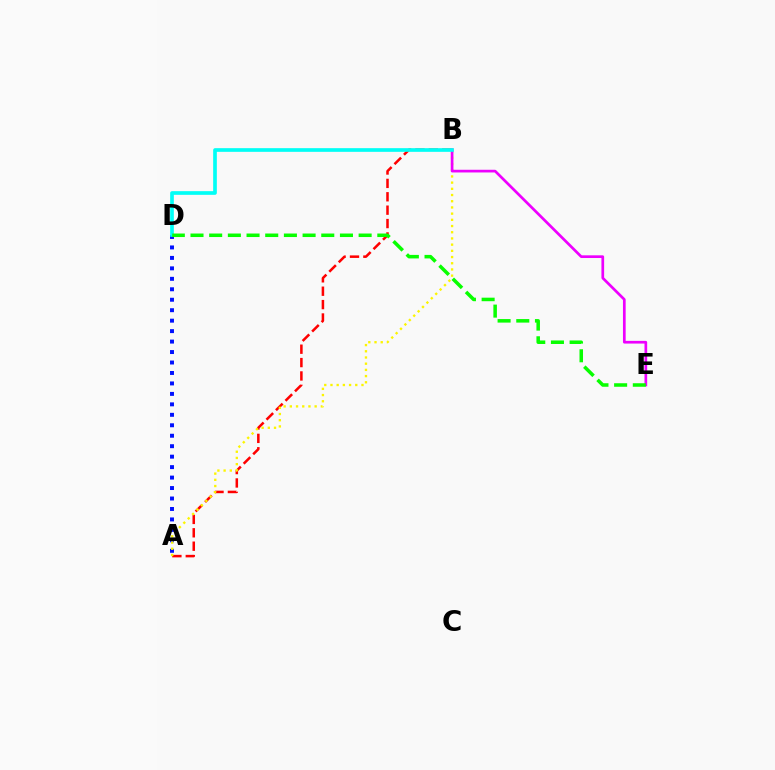{('A', 'B'): [{'color': '#ff0000', 'line_style': 'dashed', 'thickness': 1.82}, {'color': '#fcf500', 'line_style': 'dotted', 'thickness': 1.68}], ('A', 'D'): [{'color': '#0010ff', 'line_style': 'dotted', 'thickness': 2.84}], ('B', 'E'): [{'color': '#ee00ff', 'line_style': 'solid', 'thickness': 1.94}], ('B', 'D'): [{'color': '#00fff6', 'line_style': 'solid', 'thickness': 2.64}], ('D', 'E'): [{'color': '#08ff00', 'line_style': 'dashed', 'thickness': 2.54}]}